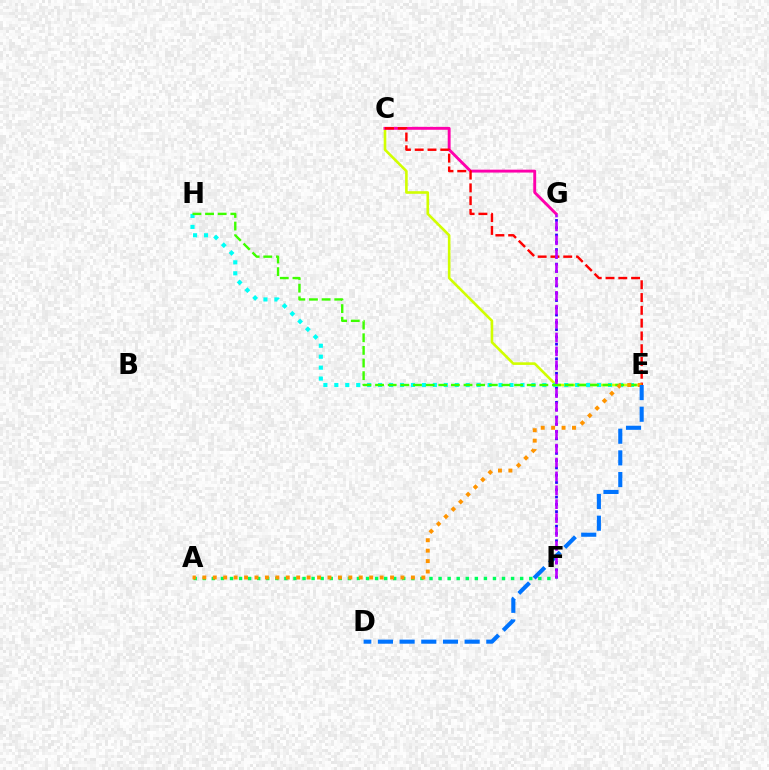{('F', 'G'): [{'color': '#2500ff', 'line_style': 'dotted', 'thickness': 1.98}, {'color': '#b900ff', 'line_style': 'dashed', 'thickness': 1.89}], ('C', 'E'): [{'color': '#d1ff00', 'line_style': 'solid', 'thickness': 1.88}, {'color': '#ff0000', 'line_style': 'dashed', 'thickness': 1.74}], ('C', 'G'): [{'color': '#ff00ac', 'line_style': 'solid', 'thickness': 2.08}], ('A', 'F'): [{'color': '#00ff5c', 'line_style': 'dotted', 'thickness': 2.46}], ('E', 'H'): [{'color': '#00fff6', 'line_style': 'dotted', 'thickness': 2.97}, {'color': '#3dff00', 'line_style': 'dashed', 'thickness': 1.72}], ('A', 'E'): [{'color': '#ff9400', 'line_style': 'dotted', 'thickness': 2.83}], ('D', 'E'): [{'color': '#0074ff', 'line_style': 'dashed', 'thickness': 2.94}]}